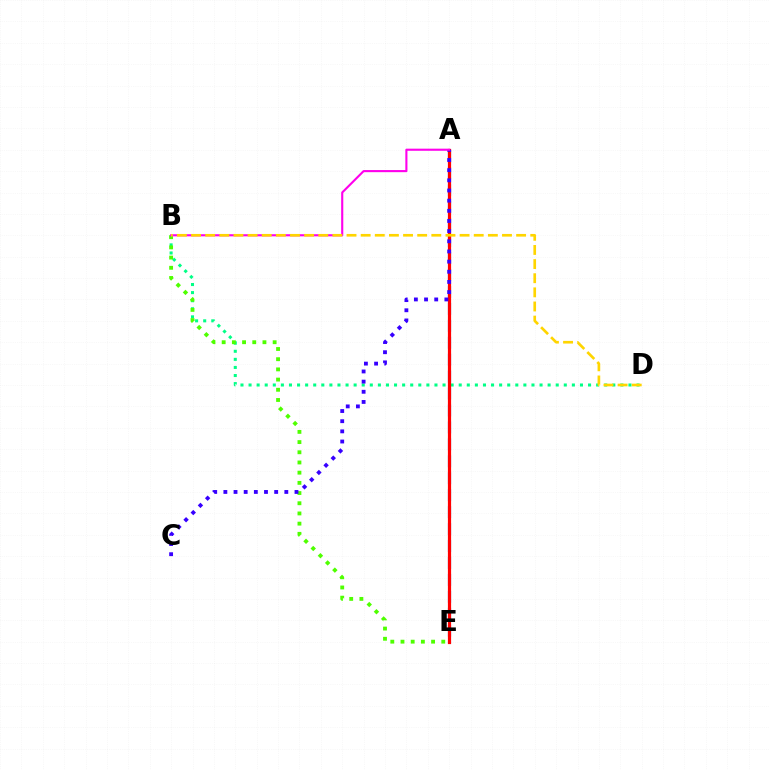{('B', 'D'): [{'color': '#00ff86', 'line_style': 'dotted', 'thickness': 2.2}, {'color': '#ffd500', 'line_style': 'dashed', 'thickness': 1.92}], ('A', 'E'): [{'color': '#009eff', 'line_style': 'dashed', 'thickness': 2.3}, {'color': '#ff0000', 'line_style': 'solid', 'thickness': 2.3}], ('B', 'E'): [{'color': '#4fff00', 'line_style': 'dotted', 'thickness': 2.77}], ('A', 'C'): [{'color': '#3700ff', 'line_style': 'dotted', 'thickness': 2.76}], ('A', 'B'): [{'color': '#ff00ed', 'line_style': 'solid', 'thickness': 1.52}]}